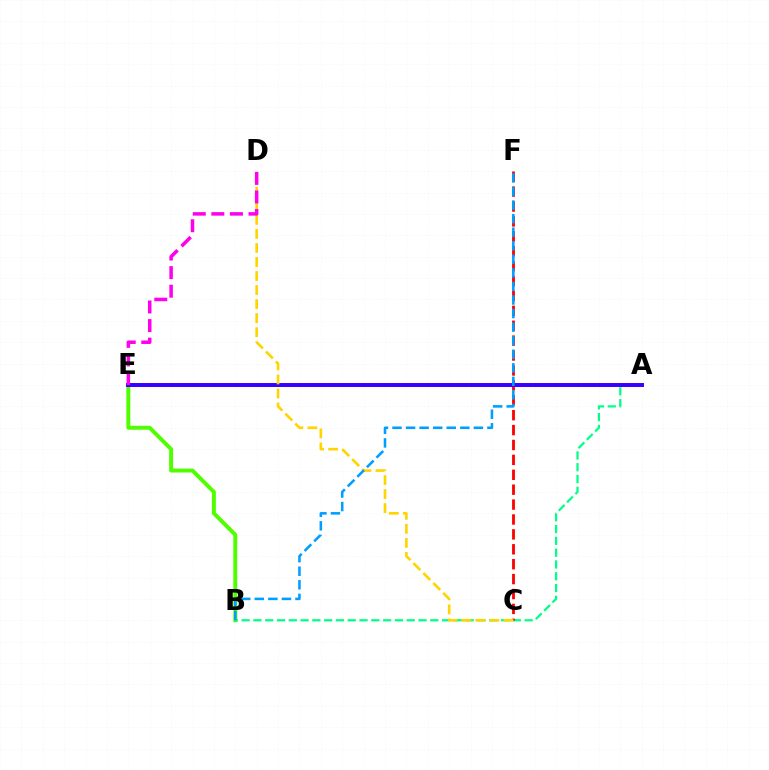{('B', 'E'): [{'color': '#4fff00', 'line_style': 'solid', 'thickness': 2.84}], ('A', 'B'): [{'color': '#00ff86', 'line_style': 'dashed', 'thickness': 1.6}], ('C', 'F'): [{'color': '#ff0000', 'line_style': 'dashed', 'thickness': 2.02}], ('A', 'E'): [{'color': '#3700ff', 'line_style': 'solid', 'thickness': 2.85}], ('C', 'D'): [{'color': '#ffd500', 'line_style': 'dashed', 'thickness': 1.91}], ('D', 'E'): [{'color': '#ff00ed', 'line_style': 'dashed', 'thickness': 2.52}], ('B', 'F'): [{'color': '#009eff', 'line_style': 'dashed', 'thickness': 1.84}]}